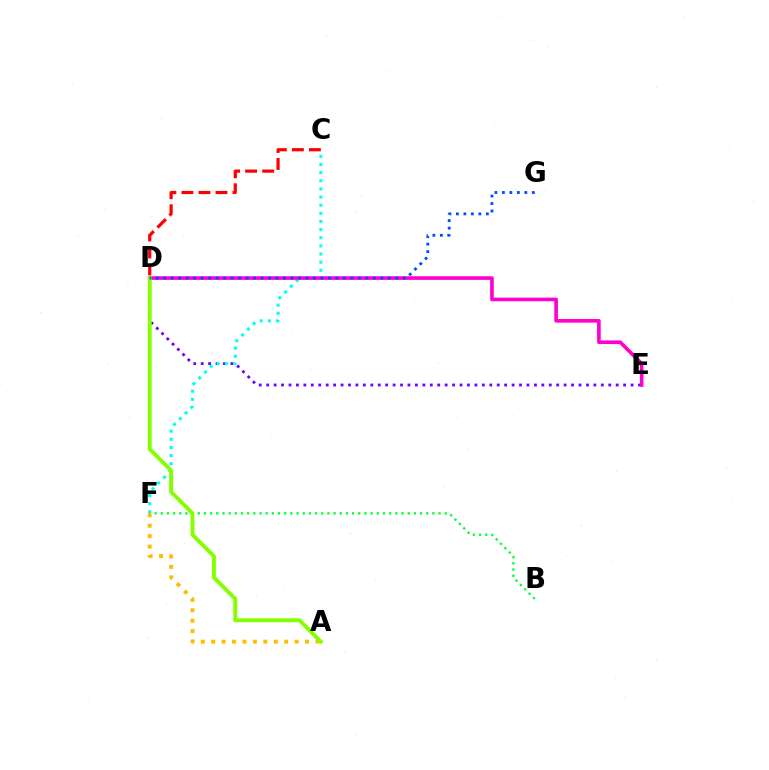{('D', 'E'): [{'color': '#7200ff', 'line_style': 'dotted', 'thickness': 2.02}, {'color': '#ff00cf', 'line_style': 'solid', 'thickness': 2.61}], ('C', 'D'): [{'color': '#ff0000', 'line_style': 'dashed', 'thickness': 2.31}], ('C', 'F'): [{'color': '#00fff6', 'line_style': 'dotted', 'thickness': 2.21}], ('B', 'F'): [{'color': '#00ff39', 'line_style': 'dotted', 'thickness': 1.68}], ('A', 'F'): [{'color': '#ffbd00', 'line_style': 'dotted', 'thickness': 2.83}], ('A', 'D'): [{'color': '#84ff00', 'line_style': 'solid', 'thickness': 2.81}], ('D', 'G'): [{'color': '#004bff', 'line_style': 'dotted', 'thickness': 2.03}]}